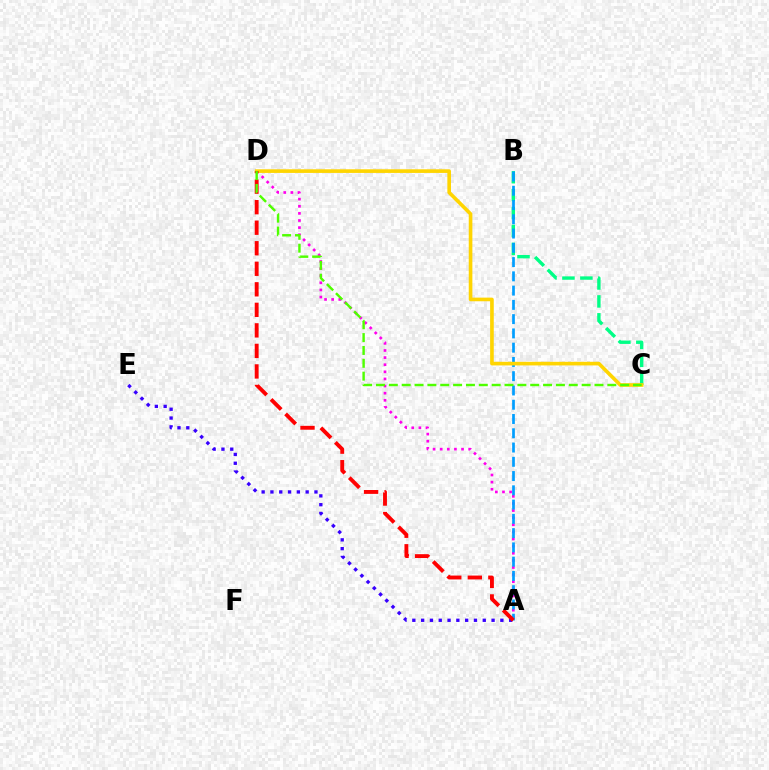{('A', 'D'): [{'color': '#ff00ed', 'line_style': 'dotted', 'thickness': 1.93}, {'color': '#ff0000', 'line_style': 'dashed', 'thickness': 2.79}], ('B', 'C'): [{'color': '#00ff86', 'line_style': 'dashed', 'thickness': 2.44}], ('A', 'B'): [{'color': '#009eff', 'line_style': 'dashed', 'thickness': 1.94}], ('C', 'D'): [{'color': '#ffd500', 'line_style': 'solid', 'thickness': 2.62}, {'color': '#4fff00', 'line_style': 'dashed', 'thickness': 1.75}], ('A', 'E'): [{'color': '#3700ff', 'line_style': 'dotted', 'thickness': 2.39}]}